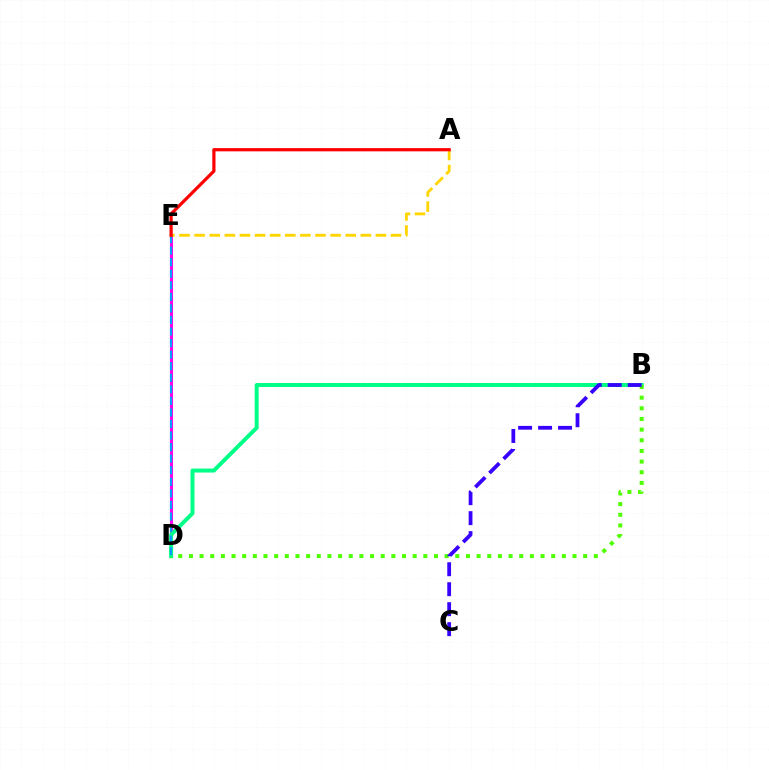{('D', 'E'): [{'color': '#ff00ed', 'line_style': 'solid', 'thickness': 2.21}, {'color': '#009eff', 'line_style': 'dashed', 'thickness': 1.57}], ('A', 'E'): [{'color': '#ffd500', 'line_style': 'dashed', 'thickness': 2.05}, {'color': '#ff0000', 'line_style': 'solid', 'thickness': 2.32}], ('B', 'D'): [{'color': '#00ff86', 'line_style': 'solid', 'thickness': 2.87}, {'color': '#4fff00', 'line_style': 'dotted', 'thickness': 2.89}], ('B', 'C'): [{'color': '#3700ff', 'line_style': 'dashed', 'thickness': 2.71}]}